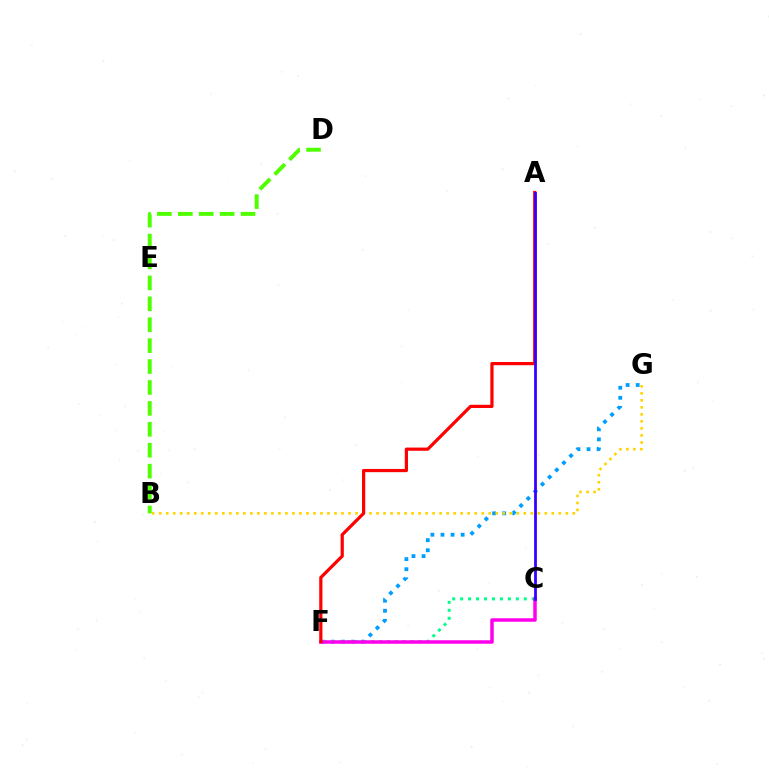{('F', 'G'): [{'color': '#009eff', 'line_style': 'dotted', 'thickness': 2.74}], ('C', 'F'): [{'color': '#00ff86', 'line_style': 'dotted', 'thickness': 2.16}, {'color': '#ff00ed', 'line_style': 'solid', 'thickness': 2.52}], ('B', 'G'): [{'color': '#ffd500', 'line_style': 'dotted', 'thickness': 1.9}], ('B', 'D'): [{'color': '#4fff00', 'line_style': 'dashed', 'thickness': 2.84}], ('A', 'F'): [{'color': '#ff0000', 'line_style': 'solid', 'thickness': 2.31}], ('A', 'C'): [{'color': '#3700ff', 'line_style': 'solid', 'thickness': 2.0}]}